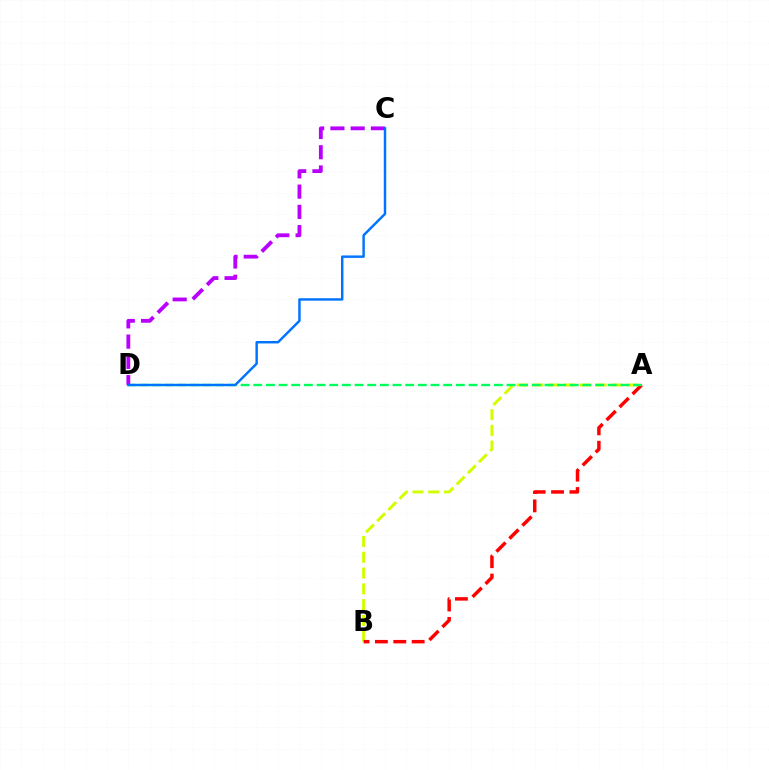{('A', 'B'): [{'color': '#d1ff00', 'line_style': 'dashed', 'thickness': 2.14}, {'color': '#ff0000', 'line_style': 'dashed', 'thickness': 2.5}], ('A', 'D'): [{'color': '#00ff5c', 'line_style': 'dashed', 'thickness': 1.72}], ('C', 'D'): [{'color': '#b900ff', 'line_style': 'dashed', 'thickness': 2.75}, {'color': '#0074ff', 'line_style': 'solid', 'thickness': 1.77}]}